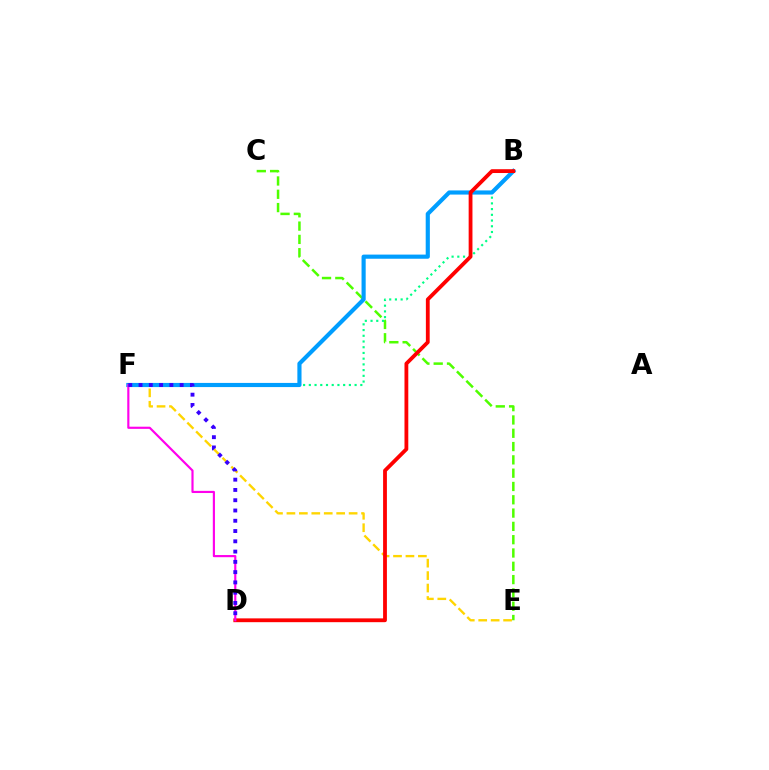{('C', 'E'): [{'color': '#4fff00', 'line_style': 'dashed', 'thickness': 1.81}], ('B', 'F'): [{'color': '#00ff86', 'line_style': 'dotted', 'thickness': 1.55}, {'color': '#009eff', 'line_style': 'solid', 'thickness': 2.98}], ('E', 'F'): [{'color': '#ffd500', 'line_style': 'dashed', 'thickness': 1.69}], ('B', 'D'): [{'color': '#ff0000', 'line_style': 'solid', 'thickness': 2.74}], ('D', 'F'): [{'color': '#ff00ed', 'line_style': 'solid', 'thickness': 1.56}, {'color': '#3700ff', 'line_style': 'dotted', 'thickness': 2.79}]}